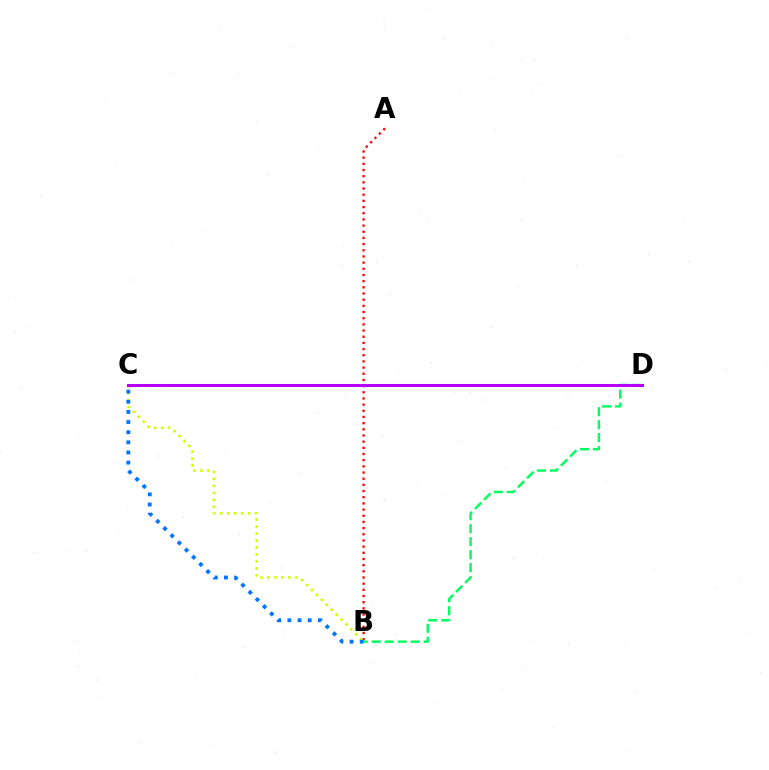{('A', 'B'): [{'color': '#ff0000', 'line_style': 'dotted', 'thickness': 1.68}], ('B', 'C'): [{'color': '#d1ff00', 'line_style': 'dotted', 'thickness': 1.89}, {'color': '#0074ff', 'line_style': 'dotted', 'thickness': 2.76}], ('B', 'D'): [{'color': '#00ff5c', 'line_style': 'dashed', 'thickness': 1.76}], ('C', 'D'): [{'color': '#b900ff', 'line_style': 'solid', 'thickness': 2.18}]}